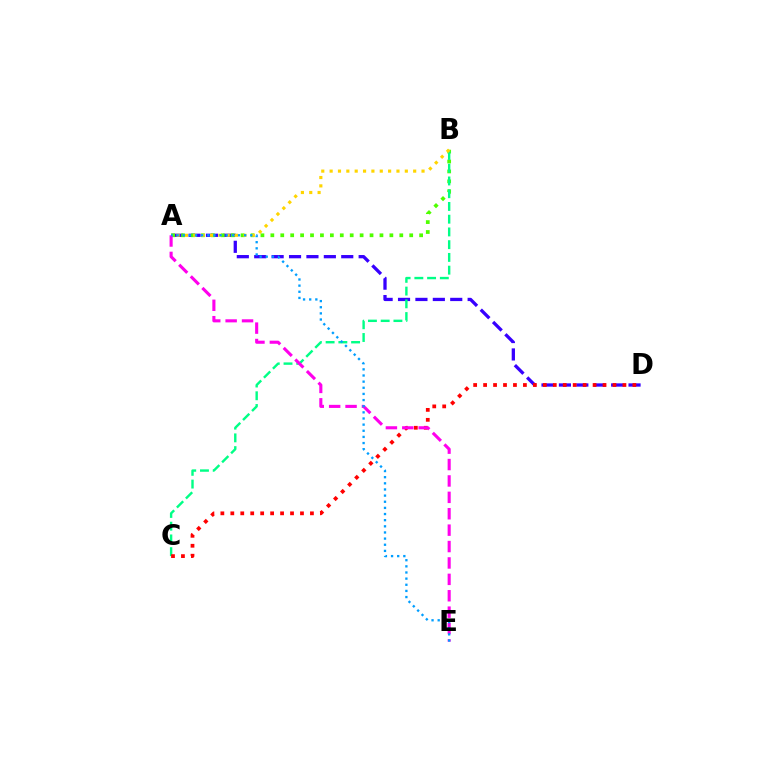{('A', 'D'): [{'color': '#3700ff', 'line_style': 'dashed', 'thickness': 2.36}], ('A', 'B'): [{'color': '#4fff00', 'line_style': 'dotted', 'thickness': 2.7}, {'color': '#ffd500', 'line_style': 'dotted', 'thickness': 2.27}], ('B', 'C'): [{'color': '#00ff86', 'line_style': 'dashed', 'thickness': 1.73}], ('C', 'D'): [{'color': '#ff0000', 'line_style': 'dotted', 'thickness': 2.7}], ('A', 'E'): [{'color': '#ff00ed', 'line_style': 'dashed', 'thickness': 2.23}, {'color': '#009eff', 'line_style': 'dotted', 'thickness': 1.67}]}